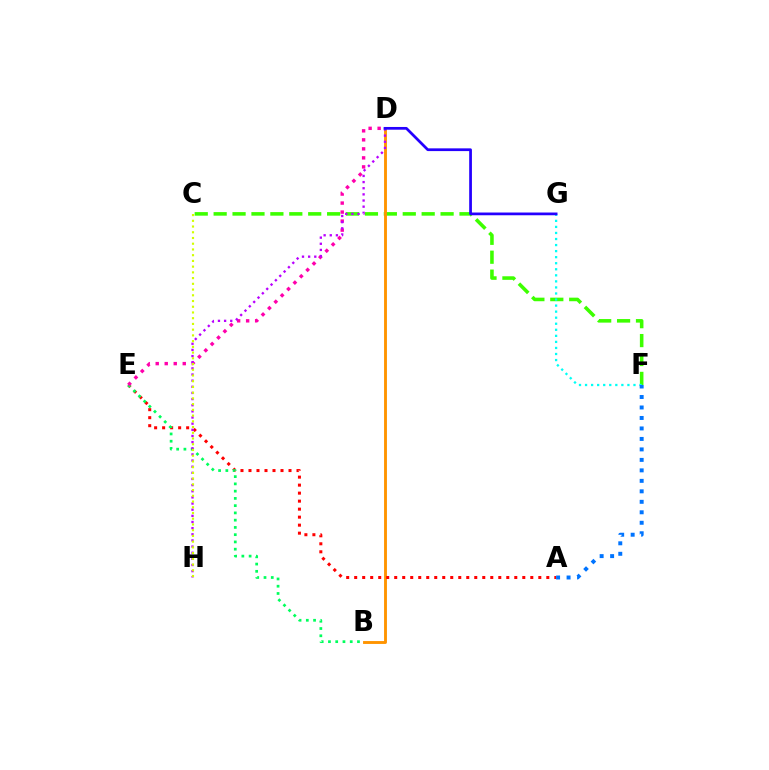{('C', 'F'): [{'color': '#3dff00', 'line_style': 'dashed', 'thickness': 2.57}], ('B', 'D'): [{'color': '#ff9400', 'line_style': 'solid', 'thickness': 2.08}], ('A', 'E'): [{'color': '#ff0000', 'line_style': 'dotted', 'thickness': 2.17}], ('B', 'E'): [{'color': '#00ff5c', 'line_style': 'dotted', 'thickness': 1.97}], ('F', 'G'): [{'color': '#00fff6', 'line_style': 'dotted', 'thickness': 1.64}], ('D', 'E'): [{'color': '#ff00ac', 'line_style': 'dotted', 'thickness': 2.45}], ('A', 'F'): [{'color': '#0074ff', 'line_style': 'dotted', 'thickness': 2.85}], ('D', 'H'): [{'color': '#b900ff', 'line_style': 'dotted', 'thickness': 1.67}], ('D', 'G'): [{'color': '#2500ff', 'line_style': 'solid', 'thickness': 1.97}], ('C', 'H'): [{'color': '#d1ff00', 'line_style': 'dotted', 'thickness': 1.56}]}